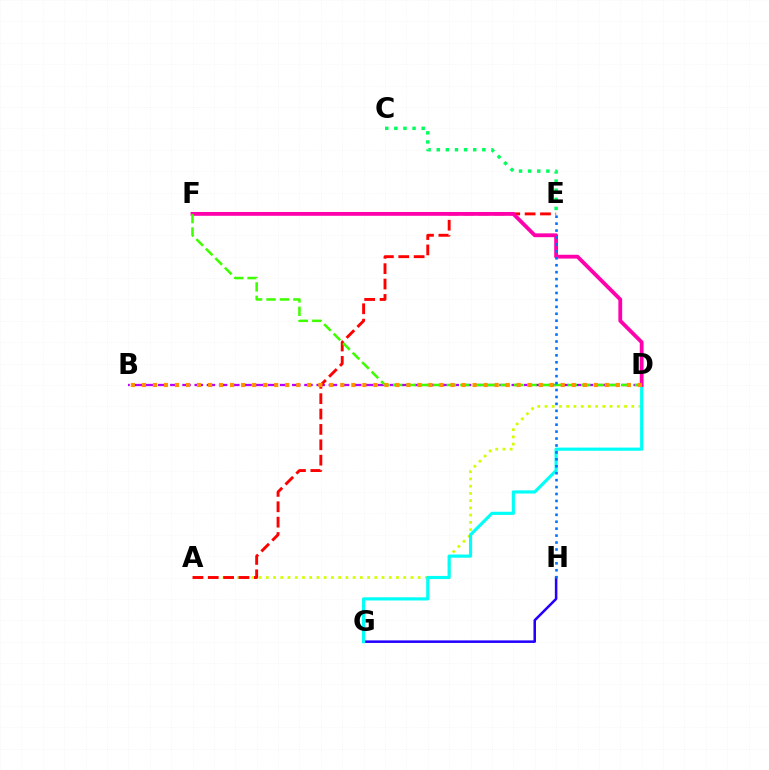{('G', 'H'): [{'color': '#2500ff', 'line_style': 'solid', 'thickness': 1.83}], ('B', 'D'): [{'color': '#b900ff', 'line_style': 'dashed', 'thickness': 1.66}, {'color': '#ff9400', 'line_style': 'dotted', 'thickness': 2.99}], ('A', 'D'): [{'color': '#d1ff00', 'line_style': 'dotted', 'thickness': 1.96}], ('D', 'G'): [{'color': '#00fff6', 'line_style': 'solid', 'thickness': 2.28}], ('A', 'E'): [{'color': '#ff0000', 'line_style': 'dashed', 'thickness': 2.09}], ('C', 'E'): [{'color': '#00ff5c', 'line_style': 'dotted', 'thickness': 2.48}], ('D', 'F'): [{'color': '#ff00ac', 'line_style': 'solid', 'thickness': 2.75}, {'color': '#3dff00', 'line_style': 'dashed', 'thickness': 1.82}], ('E', 'H'): [{'color': '#0074ff', 'line_style': 'dotted', 'thickness': 1.88}]}